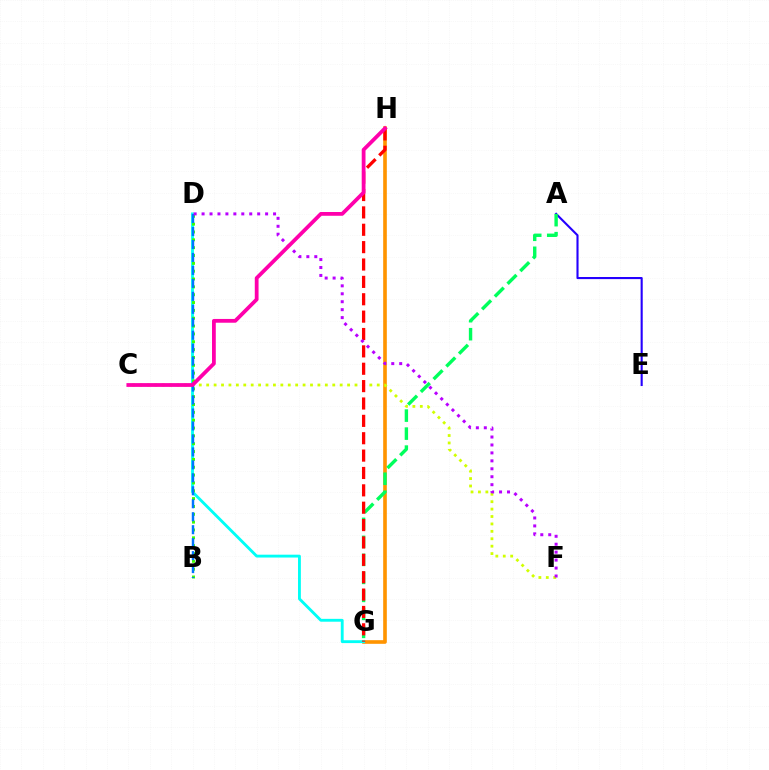{('G', 'H'): [{'color': '#ff9400', 'line_style': 'solid', 'thickness': 2.62}, {'color': '#ff0000', 'line_style': 'dashed', 'thickness': 2.36}], ('D', 'G'): [{'color': '#00fff6', 'line_style': 'solid', 'thickness': 2.06}], ('B', 'D'): [{'color': '#3dff00', 'line_style': 'dotted', 'thickness': 2.13}, {'color': '#0074ff', 'line_style': 'dashed', 'thickness': 1.76}], ('A', 'E'): [{'color': '#2500ff', 'line_style': 'solid', 'thickness': 1.52}], ('C', 'F'): [{'color': '#d1ff00', 'line_style': 'dotted', 'thickness': 2.01}], ('A', 'G'): [{'color': '#00ff5c', 'line_style': 'dashed', 'thickness': 2.45}], ('D', 'F'): [{'color': '#b900ff', 'line_style': 'dotted', 'thickness': 2.16}], ('C', 'H'): [{'color': '#ff00ac', 'line_style': 'solid', 'thickness': 2.72}]}